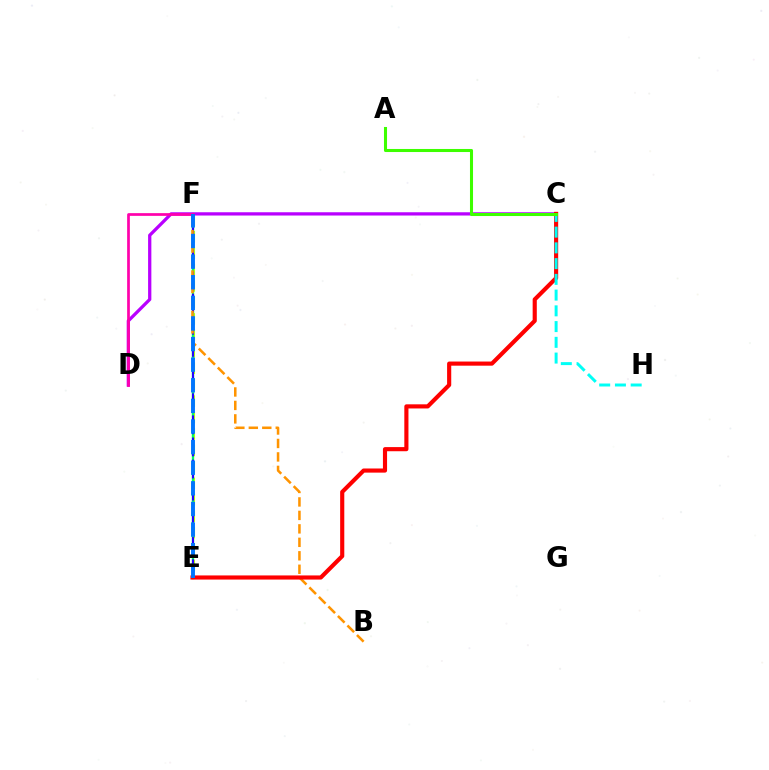{('E', 'F'): [{'color': '#d1ff00', 'line_style': 'dashed', 'thickness': 2.23}, {'color': '#00ff5c', 'line_style': 'solid', 'thickness': 1.69}, {'color': '#2500ff', 'line_style': 'dashed', 'thickness': 1.5}, {'color': '#0074ff', 'line_style': 'dashed', 'thickness': 2.8}], ('B', 'F'): [{'color': '#ff9400', 'line_style': 'dashed', 'thickness': 1.83}], ('C', 'D'): [{'color': '#b900ff', 'line_style': 'solid', 'thickness': 2.35}], ('D', 'F'): [{'color': '#ff00ac', 'line_style': 'solid', 'thickness': 1.95}], ('C', 'E'): [{'color': '#ff0000', 'line_style': 'solid', 'thickness': 2.98}], ('C', 'H'): [{'color': '#00fff6', 'line_style': 'dashed', 'thickness': 2.14}], ('A', 'C'): [{'color': '#3dff00', 'line_style': 'solid', 'thickness': 2.2}]}